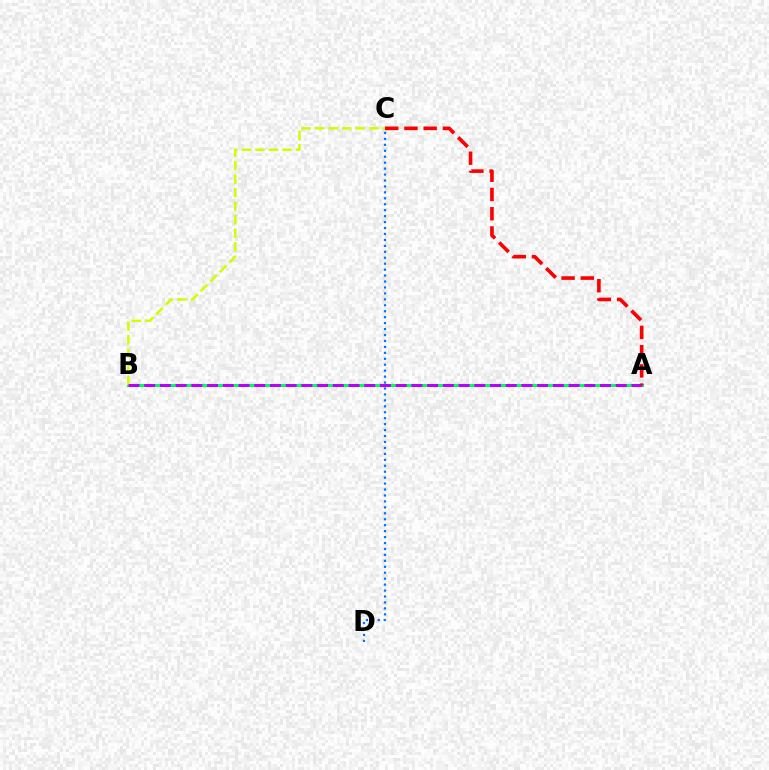{('A', 'B'): [{'color': '#00ff5c', 'line_style': 'solid', 'thickness': 2.2}, {'color': '#b900ff', 'line_style': 'dashed', 'thickness': 2.14}], ('C', 'D'): [{'color': '#0074ff', 'line_style': 'dotted', 'thickness': 1.61}], ('B', 'C'): [{'color': '#d1ff00', 'line_style': 'dashed', 'thickness': 1.84}], ('A', 'C'): [{'color': '#ff0000', 'line_style': 'dashed', 'thickness': 2.61}]}